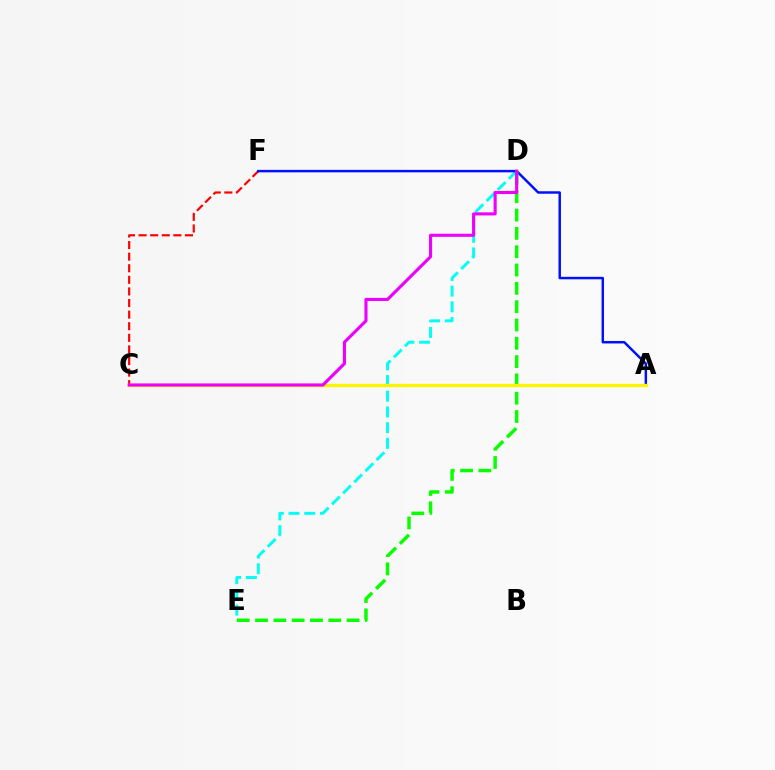{('D', 'E'): [{'color': '#00fff6', 'line_style': 'dashed', 'thickness': 2.13}, {'color': '#08ff00', 'line_style': 'dashed', 'thickness': 2.49}], ('C', 'F'): [{'color': '#ff0000', 'line_style': 'dashed', 'thickness': 1.58}], ('A', 'F'): [{'color': '#0010ff', 'line_style': 'solid', 'thickness': 1.78}], ('A', 'C'): [{'color': '#fcf500', 'line_style': 'solid', 'thickness': 2.4}], ('C', 'D'): [{'color': '#ee00ff', 'line_style': 'solid', 'thickness': 2.23}]}